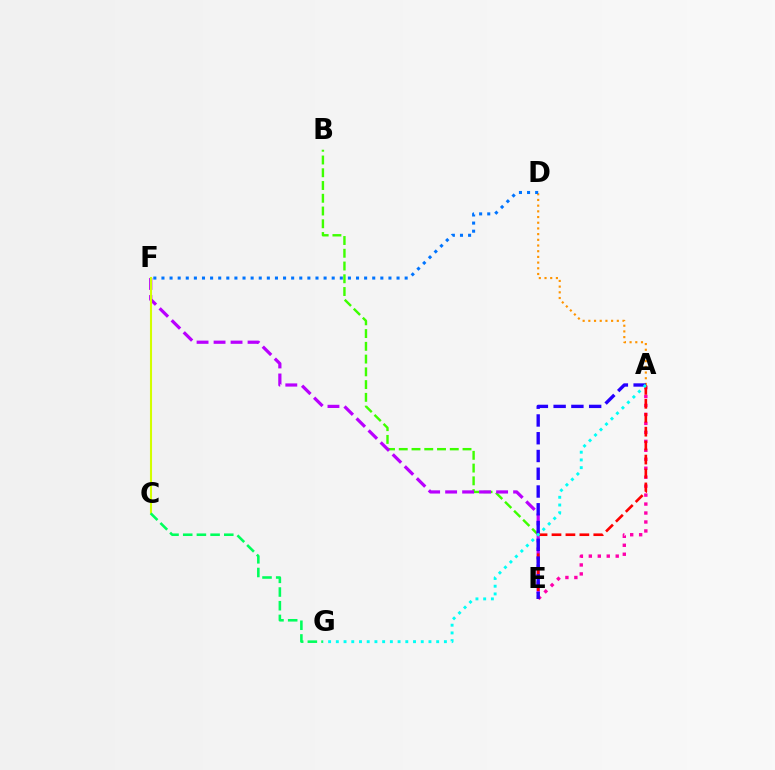{('A', 'E'): [{'color': '#ff00ac', 'line_style': 'dotted', 'thickness': 2.43}, {'color': '#ff0000', 'line_style': 'dashed', 'thickness': 1.89}, {'color': '#2500ff', 'line_style': 'dashed', 'thickness': 2.41}], ('B', 'E'): [{'color': '#3dff00', 'line_style': 'dashed', 'thickness': 1.73}], ('A', 'D'): [{'color': '#ff9400', 'line_style': 'dotted', 'thickness': 1.55}], ('E', 'F'): [{'color': '#b900ff', 'line_style': 'dashed', 'thickness': 2.31}], ('C', 'F'): [{'color': '#d1ff00', 'line_style': 'solid', 'thickness': 1.5}], ('A', 'G'): [{'color': '#00fff6', 'line_style': 'dotted', 'thickness': 2.1}], ('C', 'G'): [{'color': '#00ff5c', 'line_style': 'dashed', 'thickness': 1.86}], ('D', 'F'): [{'color': '#0074ff', 'line_style': 'dotted', 'thickness': 2.2}]}